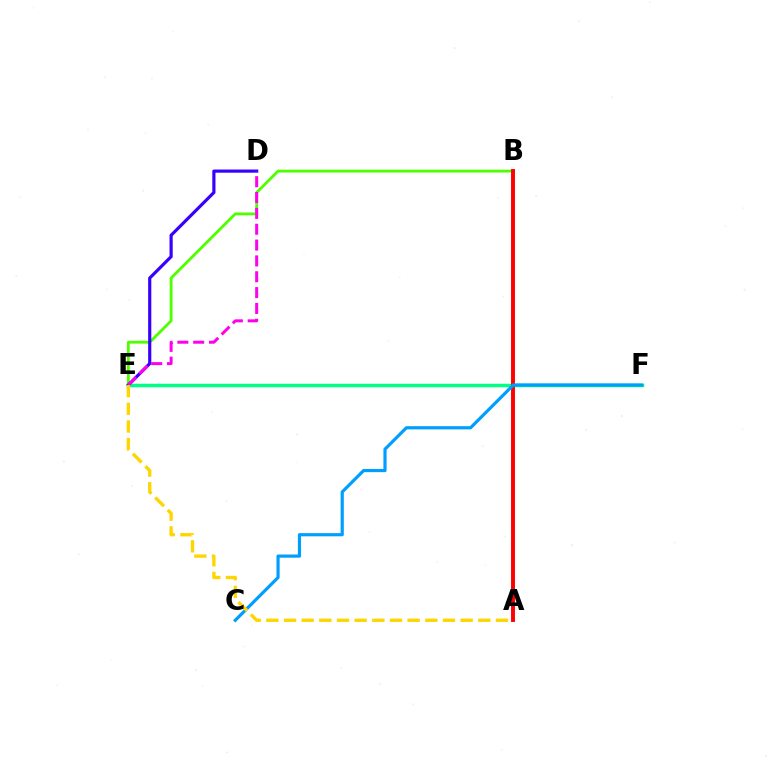{('B', 'E'): [{'color': '#4fff00', 'line_style': 'solid', 'thickness': 2.03}], ('E', 'F'): [{'color': '#00ff86', 'line_style': 'solid', 'thickness': 2.52}], ('D', 'E'): [{'color': '#3700ff', 'line_style': 'solid', 'thickness': 2.28}, {'color': '#ff00ed', 'line_style': 'dashed', 'thickness': 2.15}], ('A', 'B'): [{'color': '#ff0000', 'line_style': 'solid', 'thickness': 2.82}], ('C', 'F'): [{'color': '#009eff', 'line_style': 'solid', 'thickness': 2.29}], ('A', 'E'): [{'color': '#ffd500', 'line_style': 'dashed', 'thickness': 2.4}]}